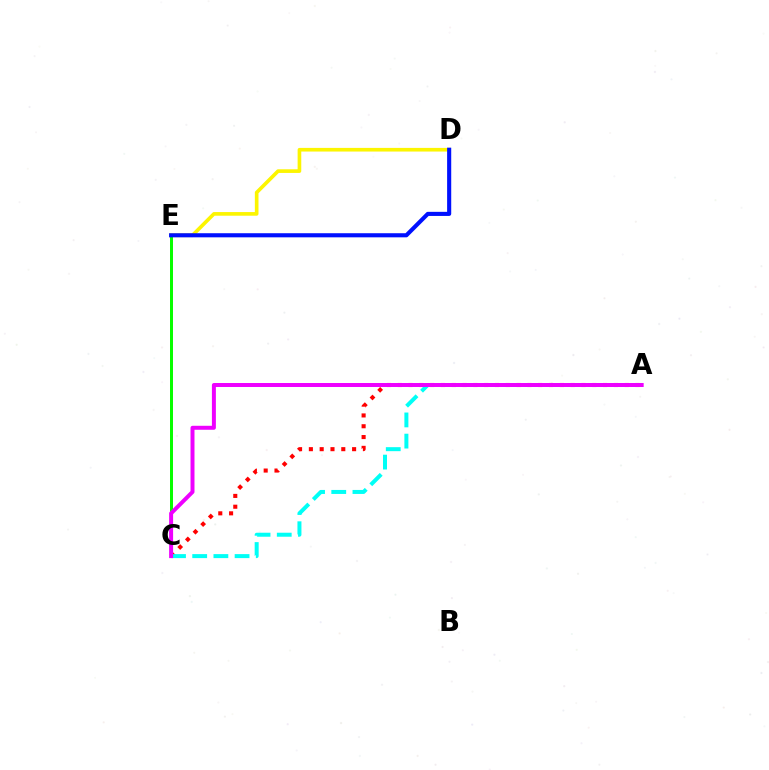{('D', 'E'): [{'color': '#fcf500', 'line_style': 'solid', 'thickness': 2.63}, {'color': '#0010ff', 'line_style': 'solid', 'thickness': 2.95}], ('A', 'C'): [{'color': '#ff0000', 'line_style': 'dotted', 'thickness': 2.94}, {'color': '#00fff6', 'line_style': 'dashed', 'thickness': 2.88}, {'color': '#ee00ff', 'line_style': 'solid', 'thickness': 2.86}], ('C', 'E'): [{'color': '#08ff00', 'line_style': 'solid', 'thickness': 2.16}]}